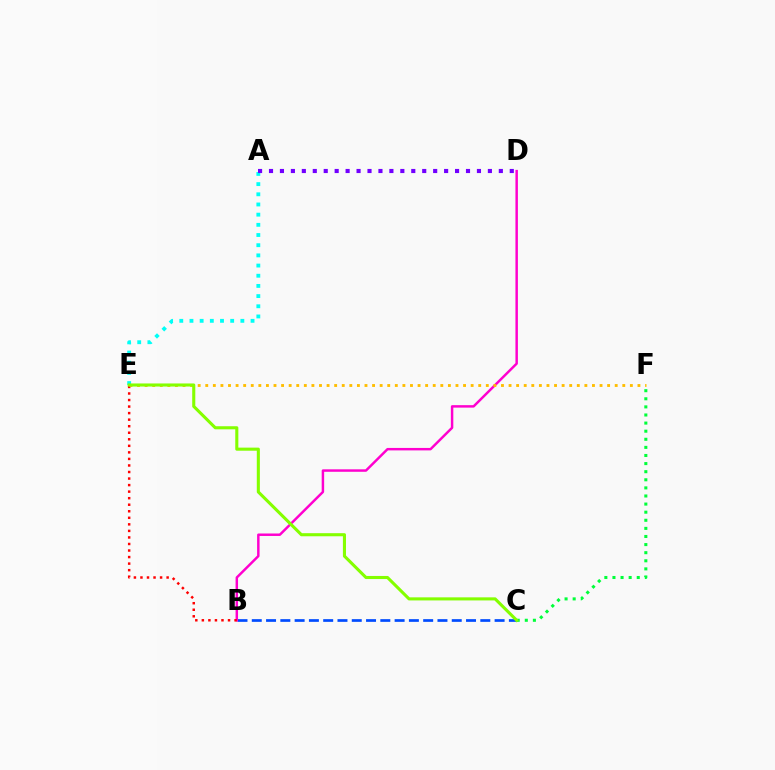{('B', 'C'): [{'color': '#004bff', 'line_style': 'dashed', 'thickness': 1.94}], ('C', 'F'): [{'color': '#00ff39', 'line_style': 'dotted', 'thickness': 2.2}], ('B', 'D'): [{'color': '#ff00cf', 'line_style': 'solid', 'thickness': 1.78}], ('A', 'E'): [{'color': '#00fff6', 'line_style': 'dotted', 'thickness': 2.77}], ('A', 'D'): [{'color': '#7200ff', 'line_style': 'dotted', 'thickness': 2.97}], ('B', 'E'): [{'color': '#ff0000', 'line_style': 'dotted', 'thickness': 1.78}], ('E', 'F'): [{'color': '#ffbd00', 'line_style': 'dotted', 'thickness': 2.06}], ('C', 'E'): [{'color': '#84ff00', 'line_style': 'solid', 'thickness': 2.22}]}